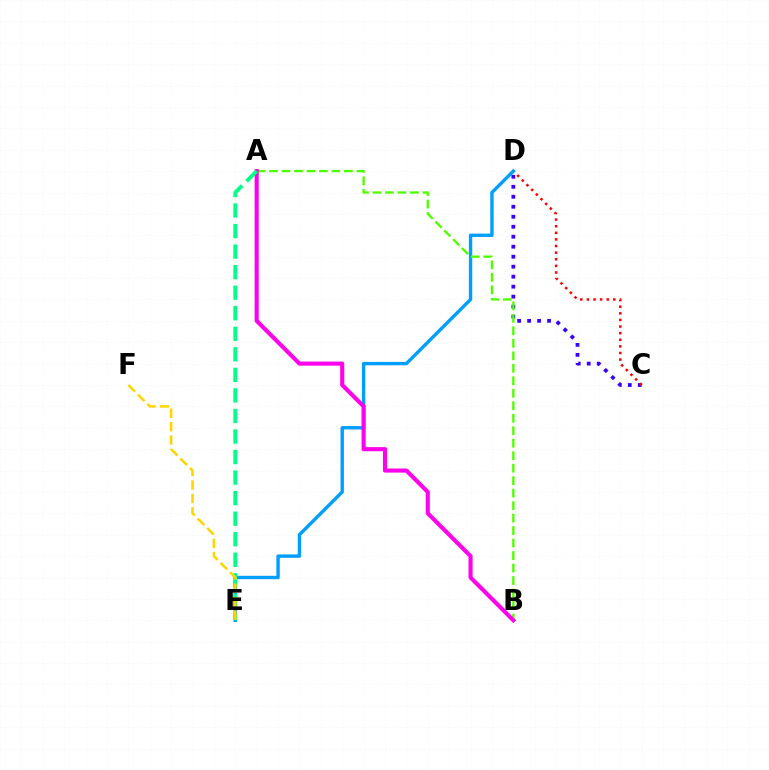{('C', 'D'): [{'color': '#3700ff', 'line_style': 'dotted', 'thickness': 2.71}, {'color': '#ff0000', 'line_style': 'dotted', 'thickness': 1.8}], ('D', 'E'): [{'color': '#009eff', 'line_style': 'solid', 'thickness': 2.43}], ('A', 'B'): [{'color': '#4fff00', 'line_style': 'dashed', 'thickness': 1.7}, {'color': '#ff00ed', 'line_style': 'solid', 'thickness': 2.95}], ('A', 'E'): [{'color': '#00ff86', 'line_style': 'dashed', 'thickness': 2.79}], ('E', 'F'): [{'color': '#ffd500', 'line_style': 'dashed', 'thickness': 1.83}]}